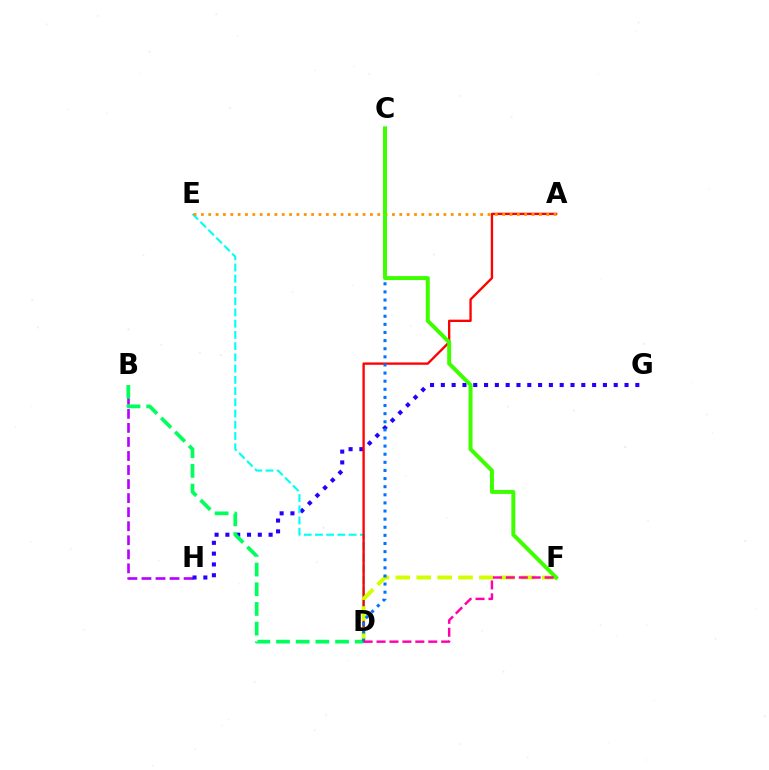{('B', 'H'): [{'color': '#b900ff', 'line_style': 'dashed', 'thickness': 1.91}], ('G', 'H'): [{'color': '#2500ff', 'line_style': 'dotted', 'thickness': 2.94}], ('D', 'E'): [{'color': '#00fff6', 'line_style': 'dashed', 'thickness': 1.53}], ('A', 'D'): [{'color': '#ff0000', 'line_style': 'solid', 'thickness': 1.68}], ('D', 'F'): [{'color': '#d1ff00', 'line_style': 'dashed', 'thickness': 2.84}, {'color': '#ff00ac', 'line_style': 'dashed', 'thickness': 1.76}], ('A', 'E'): [{'color': '#ff9400', 'line_style': 'dotted', 'thickness': 2.0}], ('B', 'D'): [{'color': '#00ff5c', 'line_style': 'dashed', 'thickness': 2.67}], ('C', 'D'): [{'color': '#0074ff', 'line_style': 'dotted', 'thickness': 2.2}], ('C', 'F'): [{'color': '#3dff00', 'line_style': 'solid', 'thickness': 2.85}]}